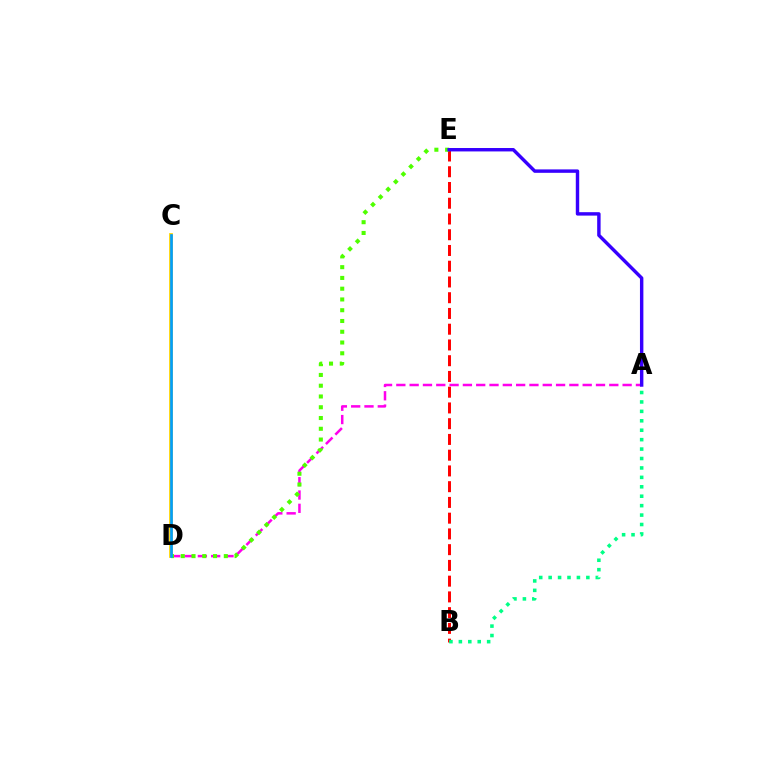{('B', 'E'): [{'color': '#ff0000', 'line_style': 'dashed', 'thickness': 2.14}], ('A', 'D'): [{'color': '#ff00ed', 'line_style': 'dashed', 'thickness': 1.81}], ('A', 'B'): [{'color': '#00ff86', 'line_style': 'dotted', 'thickness': 2.56}], ('C', 'D'): [{'color': '#ffd500', 'line_style': 'solid', 'thickness': 2.72}, {'color': '#009eff', 'line_style': 'solid', 'thickness': 1.92}], ('D', 'E'): [{'color': '#4fff00', 'line_style': 'dotted', 'thickness': 2.92}], ('A', 'E'): [{'color': '#3700ff', 'line_style': 'solid', 'thickness': 2.46}]}